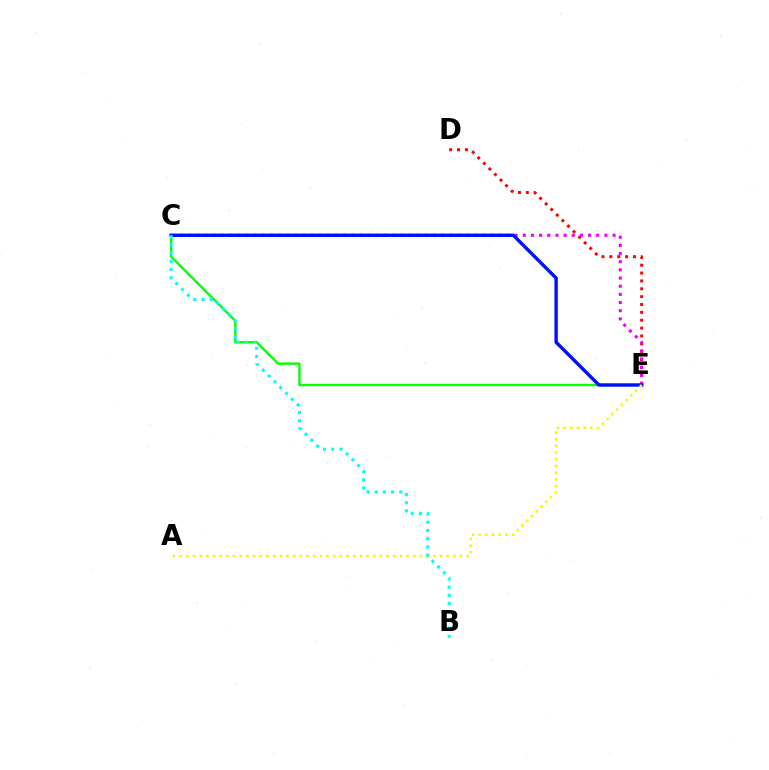{('D', 'E'): [{'color': '#ff0000', 'line_style': 'dotted', 'thickness': 2.14}], ('C', 'E'): [{'color': '#08ff00', 'line_style': 'solid', 'thickness': 1.7}, {'color': '#ee00ff', 'line_style': 'dotted', 'thickness': 2.22}, {'color': '#0010ff', 'line_style': 'solid', 'thickness': 2.44}], ('A', 'E'): [{'color': '#fcf500', 'line_style': 'dotted', 'thickness': 1.81}], ('B', 'C'): [{'color': '#00fff6', 'line_style': 'dotted', 'thickness': 2.23}]}